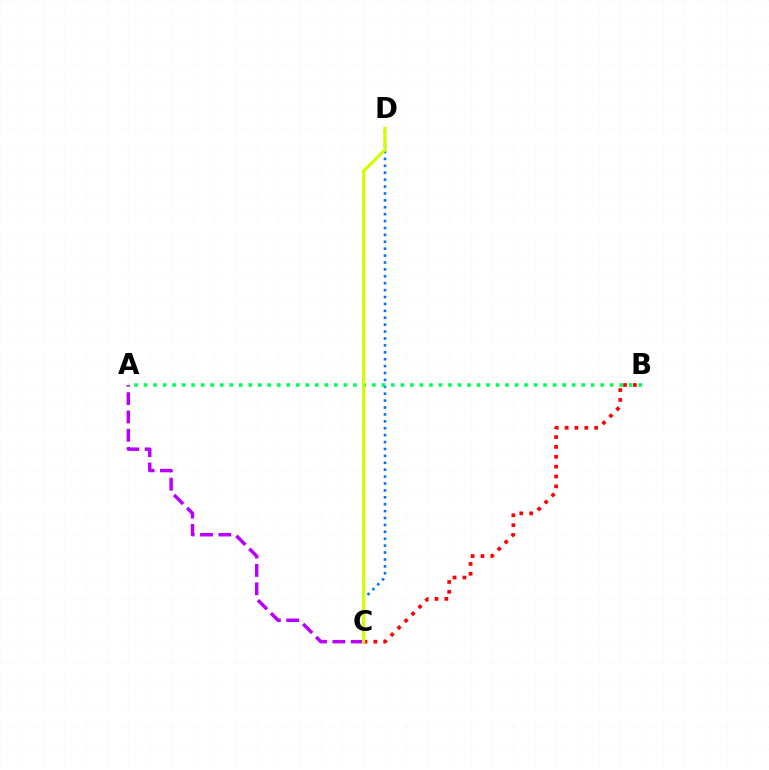{('A', 'C'): [{'color': '#b900ff', 'line_style': 'dashed', 'thickness': 2.49}], ('C', 'D'): [{'color': '#0074ff', 'line_style': 'dotted', 'thickness': 1.88}, {'color': '#d1ff00', 'line_style': 'solid', 'thickness': 2.29}], ('B', 'C'): [{'color': '#ff0000', 'line_style': 'dotted', 'thickness': 2.68}], ('A', 'B'): [{'color': '#00ff5c', 'line_style': 'dotted', 'thickness': 2.58}]}